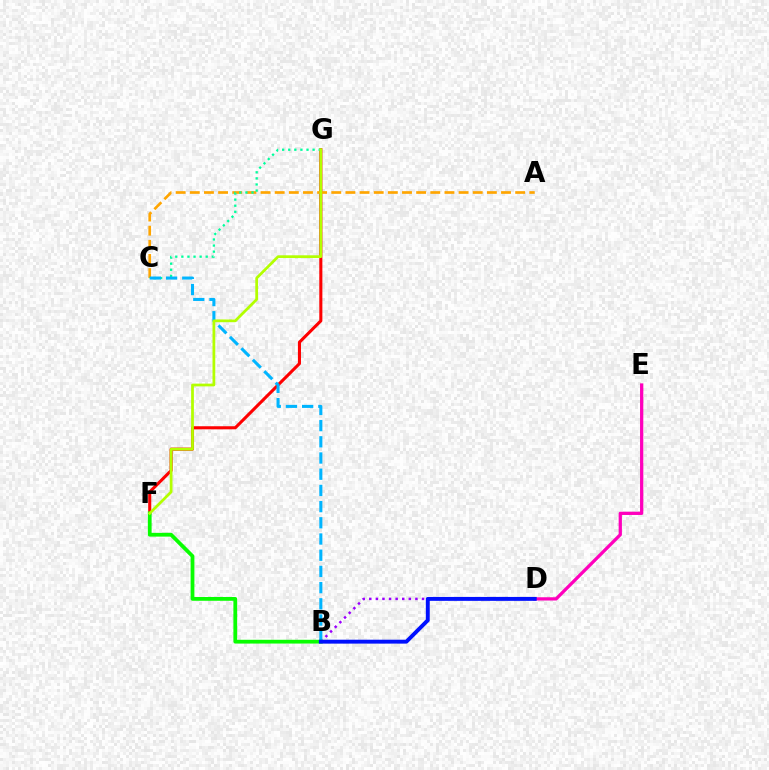{('D', 'E'): [{'color': '#ff00bd', 'line_style': 'solid', 'thickness': 2.35}], ('F', 'G'): [{'color': '#ff0000', 'line_style': 'solid', 'thickness': 2.21}, {'color': '#b3ff00', 'line_style': 'solid', 'thickness': 1.98}], ('A', 'C'): [{'color': '#ffa500', 'line_style': 'dashed', 'thickness': 1.92}], ('C', 'G'): [{'color': '#00ff9d', 'line_style': 'dotted', 'thickness': 1.65}], ('B', 'D'): [{'color': '#9b00ff', 'line_style': 'dotted', 'thickness': 1.79}, {'color': '#0010ff', 'line_style': 'solid', 'thickness': 2.81}], ('B', 'C'): [{'color': '#00b5ff', 'line_style': 'dashed', 'thickness': 2.2}], ('B', 'F'): [{'color': '#08ff00', 'line_style': 'solid', 'thickness': 2.72}]}